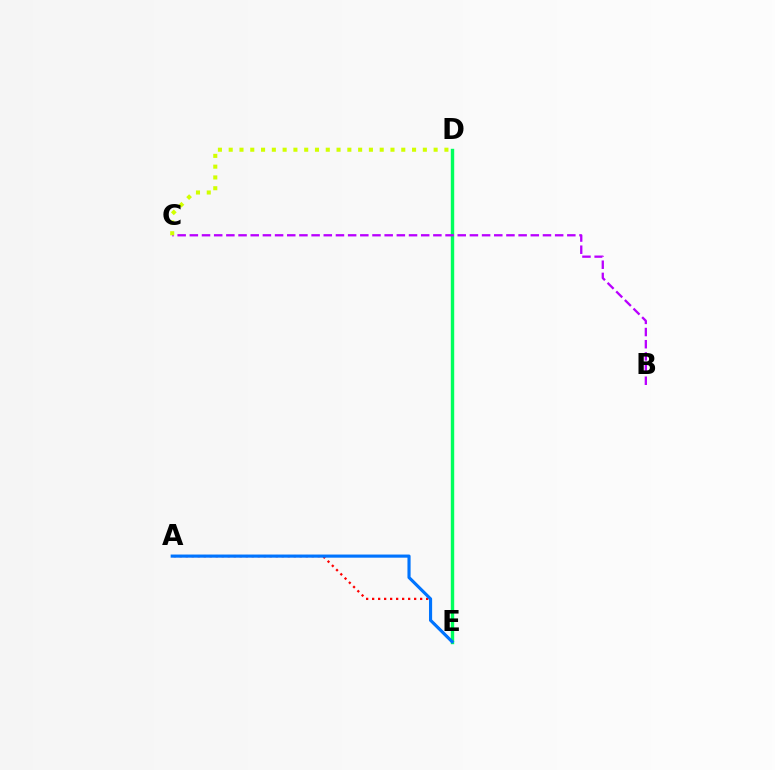{('D', 'E'): [{'color': '#00ff5c', 'line_style': 'solid', 'thickness': 2.45}], ('A', 'E'): [{'color': '#ff0000', 'line_style': 'dotted', 'thickness': 1.63}, {'color': '#0074ff', 'line_style': 'solid', 'thickness': 2.26}], ('B', 'C'): [{'color': '#b900ff', 'line_style': 'dashed', 'thickness': 1.65}], ('C', 'D'): [{'color': '#d1ff00', 'line_style': 'dotted', 'thickness': 2.93}]}